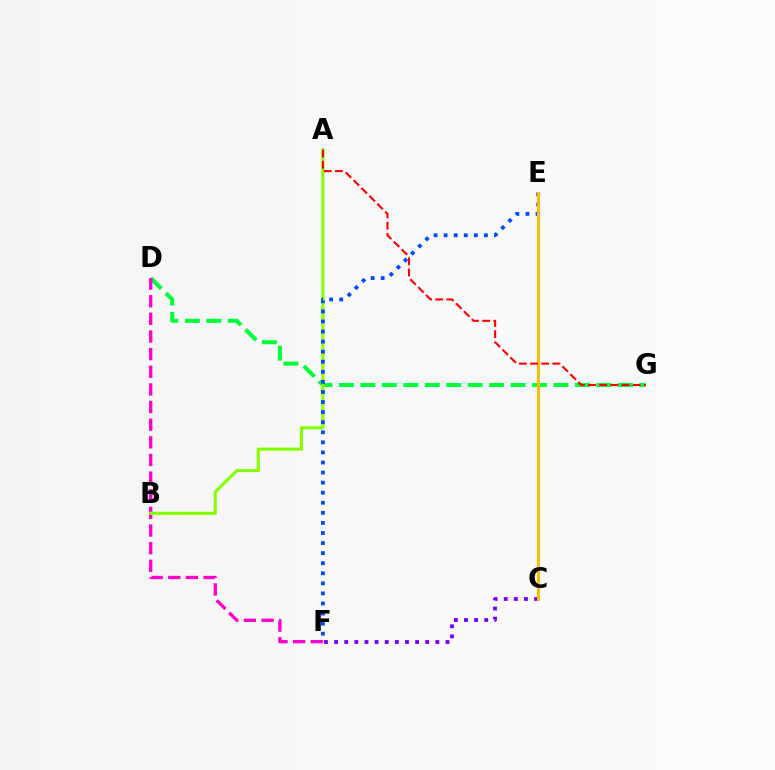{('D', 'G'): [{'color': '#00ff39', 'line_style': 'dashed', 'thickness': 2.91}], ('C', 'F'): [{'color': '#7200ff', 'line_style': 'dotted', 'thickness': 2.75}], ('D', 'F'): [{'color': '#ff00cf', 'line_style': 'dashed', 'thickness': 2.4}], ('A', 'B'): [{'color': '#84ff00', 'line_style': 'solid', 'thickness': 2.25}], ('C', 'E'): [{'color': '#00fff6', 'line_style': 'solid', 'thickness': 1.98}, {'color': '#ffbd00', 'line_style': 'solid', 'thickness': 2.13}], ('E', 'F'): [{'color': '#004bff', 'line_style': 'dotted', 'thickness': 2.74}], ('A', 'G'): [{'color': '#ff0000', 'line_style': 'dashed', 'thickness': 1.51}]}